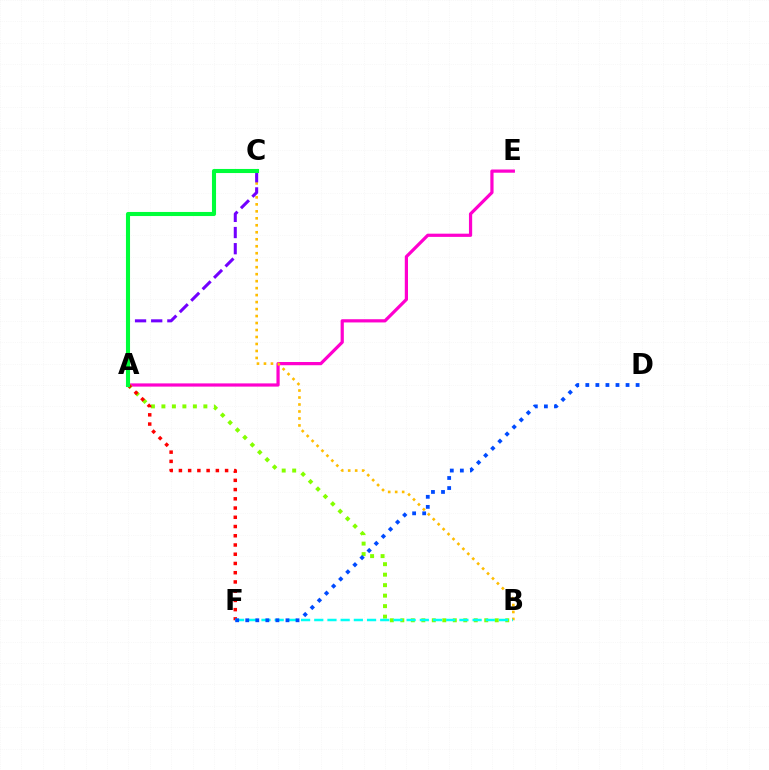{('A', 'E'): [{'color': '#ff00cf', 'line_style': 'solid', 'thickness': 2.31}], ('B', 'C'): [{'color': '#ffbd00', 'line_style': 'dotted', 'thickness': 1.9}], ('A', 'B'): [{'color': '#84ff00', 'line_style': 'dotted', 'thickness': 2.85}], ('A', 'F'): [{'color': '#ff0000', 'line_style': 'dotted', 'thickness': 2.51}], ('A', 'C'): [{'color': '#7200ff', 'line_style': 'dashed', 'thickness': 2.2}, {'color': '#00ff39', 'line_style': 'solid', 'thickness': 2.94}], ('B', 'F'): [{'color': '#00fff6', 'line_style': 'dashed', 'thickness': 1.79}], ('D', 'F'): [{'color': '#004bff', 'line_style': 'dotted', 'thickness': 2.73}]}